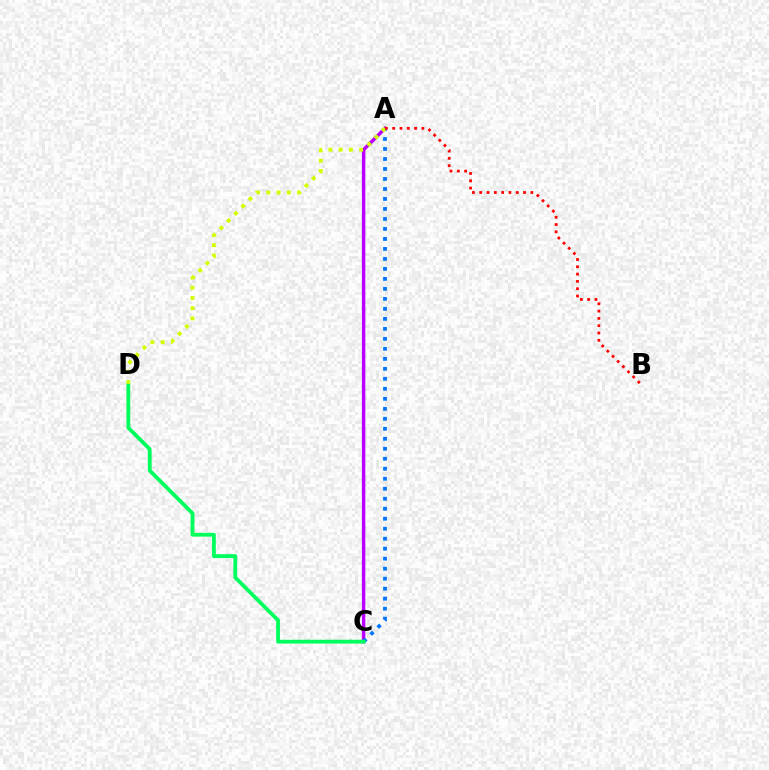{('A', 'C'): [{'color': '#b900ff', 'line_style': 'solid', 'thickness': 2.48}, {'color': '#0074ff', 'line_style': 'dotted', 'thickness': 2.72}], ('C', 'D'): [{'color': '#00ff5c', 'line_style': 'solid', 'thickness': 2.75}], ('A', 'D'): [{'color': '#d1ff00', 'line_style': 'dotted', 'thickness': 2.79}], ('A', 'B'): [{'color': '#ff0000', 'line_style': 'dotted', 'thickness': 1.98}]}